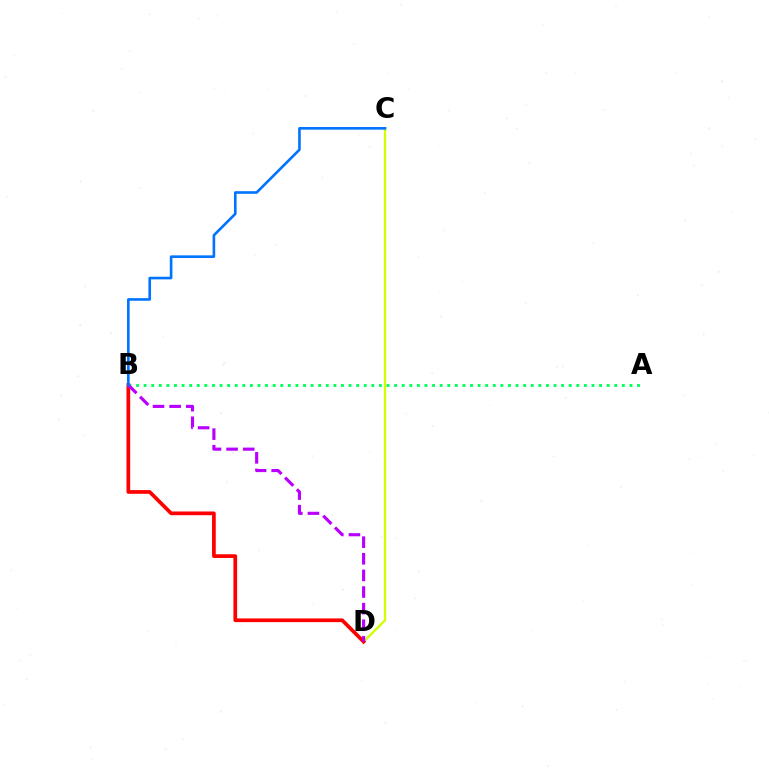{('C', 'D'): [{'color': '#d1ff00', 'line_style': 'solid', 'thickness': 1.67}], ('B', 'D'): [{'color': '#ff0000', 'line_style': 'solid', 'thickness': 2.67}, {'color': '#b900ff', 'line_style': 'dashed', 'thickness': 2.26}], ('A', 'B'): [{'color': '#00ff5c', 'line_style': 'dotted', 'thickness': 2.06}], ('B', 'C'): [{'color': '#0074ff', 'line_style': 'solid', 'thickness': 1.89}]}